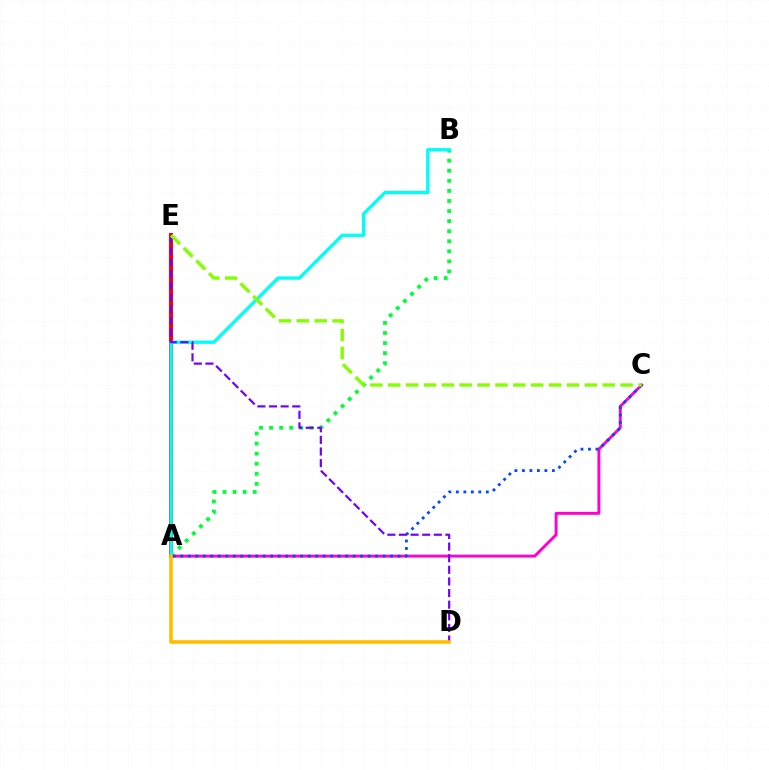{('A', 'E'): [{'color': '#ff0000', 'line_style': 'solid', 'thickness': 2.91}], ('A', 'B'): [{'color': '#00ff39', 'line_style': 'dotted', 'thickness': 2.73}, {'color': '#00fff6', 'line_style': 'solid', 'thickness': 2.38}], ('A', 'C'): [{'color': '#ff00cf', 'line_style': 'solid', 'thickness': 2.1}, {'color': '#004bff', 'line_style': 'dotted', 'thickness': 2.04}], ('D', 'E'): [{'color': '#7200ff', 'line_style': 'dashed', 'thickness': 1.58}], ('C', 'E'): [{'color': '#84ff00', 'line_style': 'dashed', 'thickness': 2.43}], ('A', 'D'): [{'color': '#ffbd00', 'line_style': 'solid', 'thickness': 2.57}]}